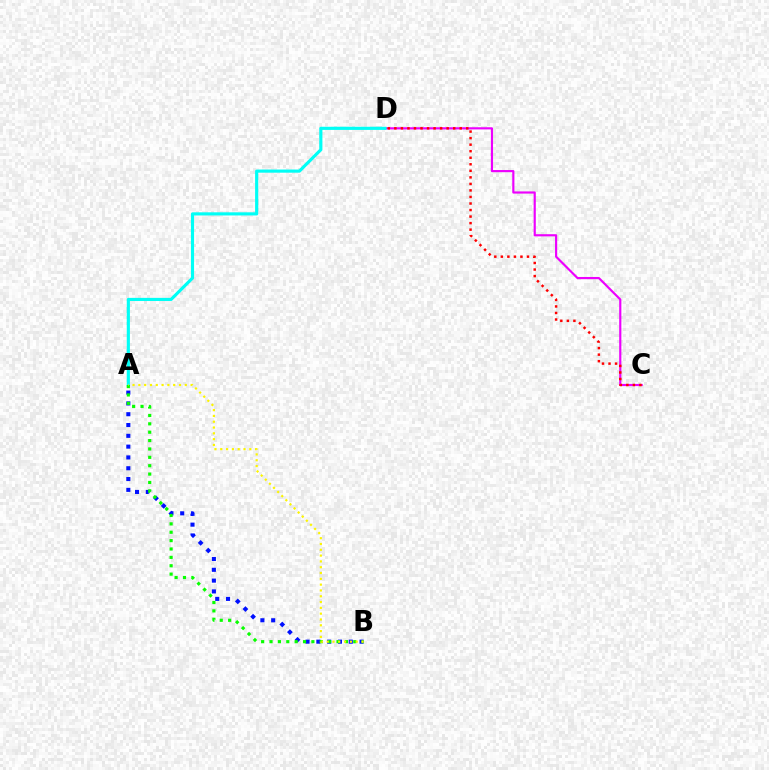{('C', 'D'): [{'color': '#ee00ff', 'line_style': 'solid', 'thickness': 1.56}, {'color': '#ff0000', 'line_style': 'dotted', 'thickness': 1.78}], ('A', 'D'): [{'color': '#00fff6', 'line_style': 'solid', 'thickness': 2.26}], ('A', 'B'): [{'color': '#0010ff', 'line_style': 'dotted', 'thickness': 2.94}, {'color': '#08ff00', 'line_style': 'dotted', 'thickness': 2.28}, {'color': '#fcf500', 'line_style': 'dotted', 'thickness': 1.58}]}